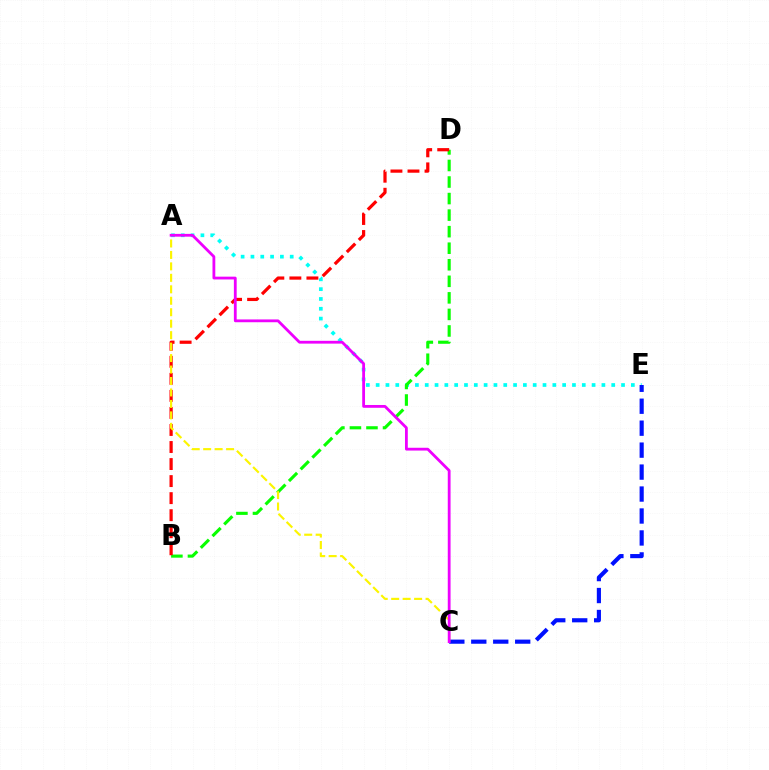{('A', 'E'): [{'color': '#00fff6', 'line_style': 'dotted', 'thickness': 2.67}], ('B', 'D'): [{'color': '#08ff00', 'line_style': 'dashed', 'thickness': 2.25}, {'color': '#ff0000', 'line_style': 'dashed', 'thickness': 2.32}], ('C', 'E'): [{'color': '#0010ff', 'line_style': 'dashed', 'thickness': 2.98}], ('A', 'C'): [{'color': '#fcf500', 'line_style': 'dashed', 'thickness': 1.56}, {'color': '#ee00ff', 'line_style': 'solid', 'thickness': 2.01}]}